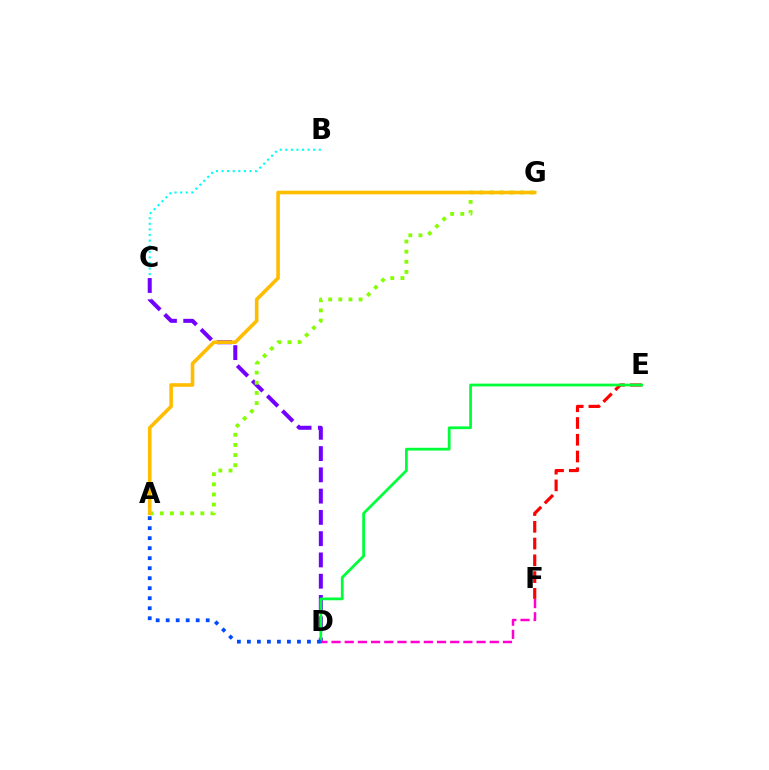{('C', 'D'): [{'color': '#7200ff', 'line_style': 'dashed', 'thickness': 2.89}], ('A', 'G'): [{'color': '#84ff00', 'line_style': 'dotted', 'thickness': 2.75}, {'color': '#ffbd00', 'line_style': 'solid', 'thickness': 2.6}], ('B', 'C'): [{'color': '#00fff6', 'line_style': 'dotted', 'thickness': 1.52}], ('E', 'F'): [{'color': '#ff0000', 'line_style': 'dashed', 'thickness': 2.28}], ('D', 'E'): [{'color': '#00ff39', 'line_style': 'solid', 'thickness': 1.98}], ('A', 'D'): [{'color': '#004bff', 'line_style': 'dotted', 'thickness': 2.72}], ('D', 'F'): [{'color': '#ff00cf', 'line_style': 'dashed', 'thickness': 1.79}]}